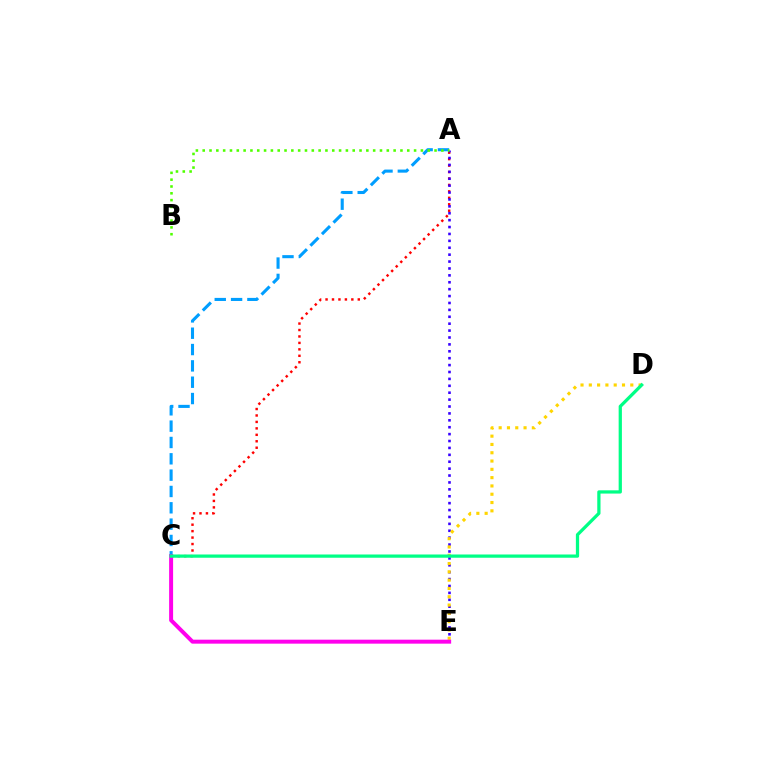{('A', 'C'): [{'color': '#ff0000', 'line_style': 'dotted', 'thickness': 1.75}, {'color': '#009eff', 'line_style': 'dashed', 'thickness': 2.22}], ('A', 'E'): [{'color': '#3700ff', 'line_style': 'dotted', 'thickness': 1.88}], ('D', 'E'): [{'color': '#ffd500', 'line_style': 'dotted', 'thickness': 2.25}], ('C', 'E'): [{'color': '#ff00ed', 'line_style': 'solid', 'thickness': 2.86}], ('C', 'D'): [{'color': '#00ff86', 'line_style': 'solid', 'thickness': 2.34}], ('A', 'B'): [{'color': '#4fff00', 'line_style': 'dotted', 'thickness': 1.85}]}